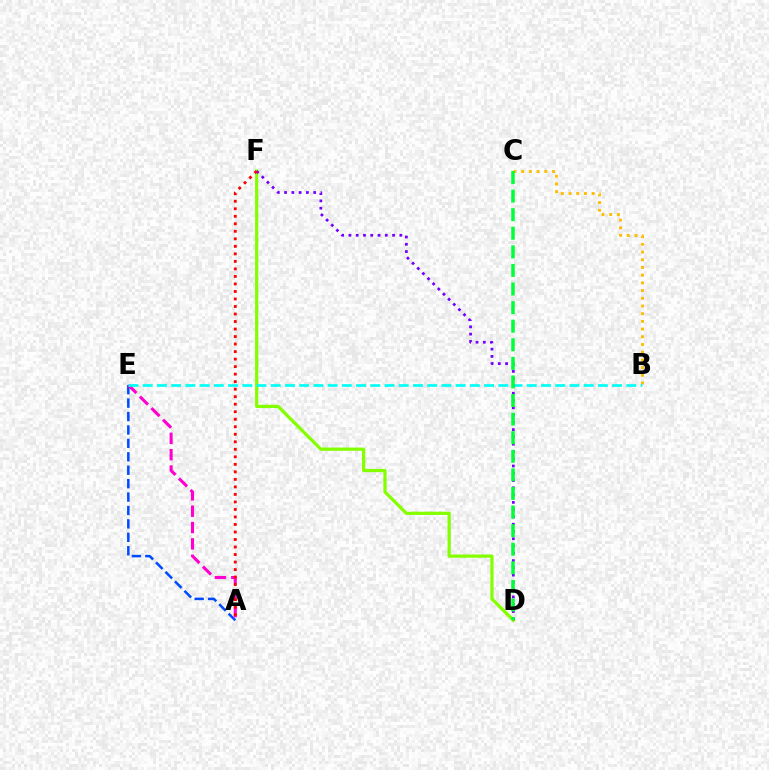{('A', 'E'): [{'color': '#004bff', 'line_style': 'dashed', 'thickness': 1.82}, {'color': '#ff00cf', 'line_style': 'dashed', 'thickness': 2.22}], ('B', 'C'): [{'color': '#ffbd00', 'line_style': 'dotted', 'thickness': 2.09}], ('D', 'F'): [{'color': '#84ff00', 'line_style': 'solid', 'thickness': 2.33}, {'color': '#7200ff', 'line_style': 'dotted', 'thickness': 1.98}], ('B', 'E'): [{'color': '#00fff6', 'line_style': 'dashed', 'thickness': 1.93}], ('C', 'D'): [{'color': '#00ff39', 'line_style': 'dashed', 'thickness': 2.52}], ('A', 'F'): [{'color': '#ff0000', 'line_style': 'dotted', 'thickness': 2.04}]}